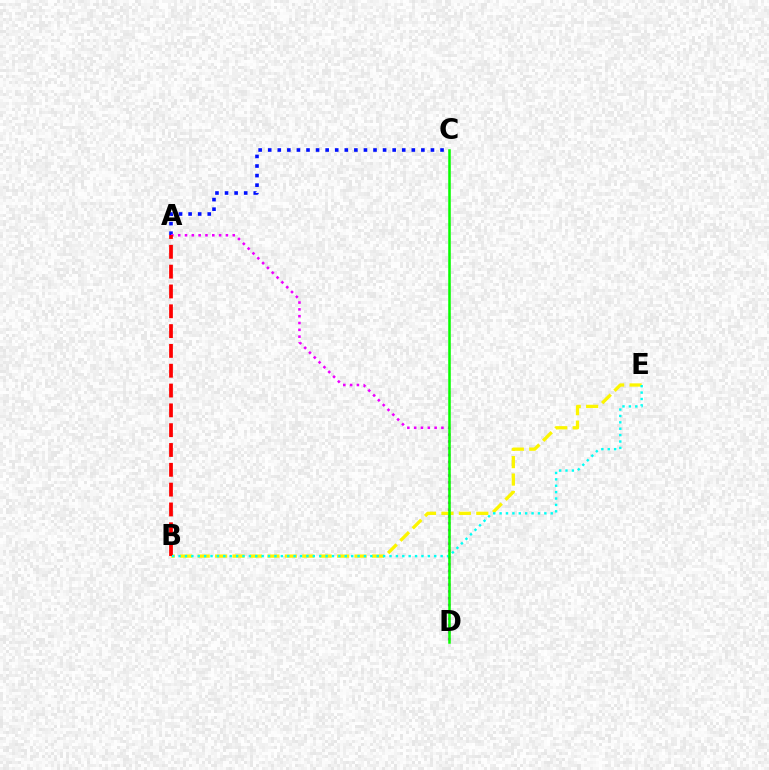{('B', 'E'): [{'color': '#fcf500', 'line_style': 'dashed', 'thickness': 2.37}, {'color': '#00fff6', 'line_style': 'dotted', 'thickness': 1.74}], ('A', 'C'): [{'color': '#0010ff', 'line_style': 'dotted', 'thickness': 2.6}], ('A', 'D'): [{'color': '#ee00ff', 'line_style': 'dotted', 'thickness': 1.85}], ('A', 'B'): [{'color': '#ff0000', 'line_style': 'dashed', 'thickness': 2.69}], ('C', 'D'): [{'color': '#08ff00', 'line_style': 'solid', 'thickness': 1.83}]}